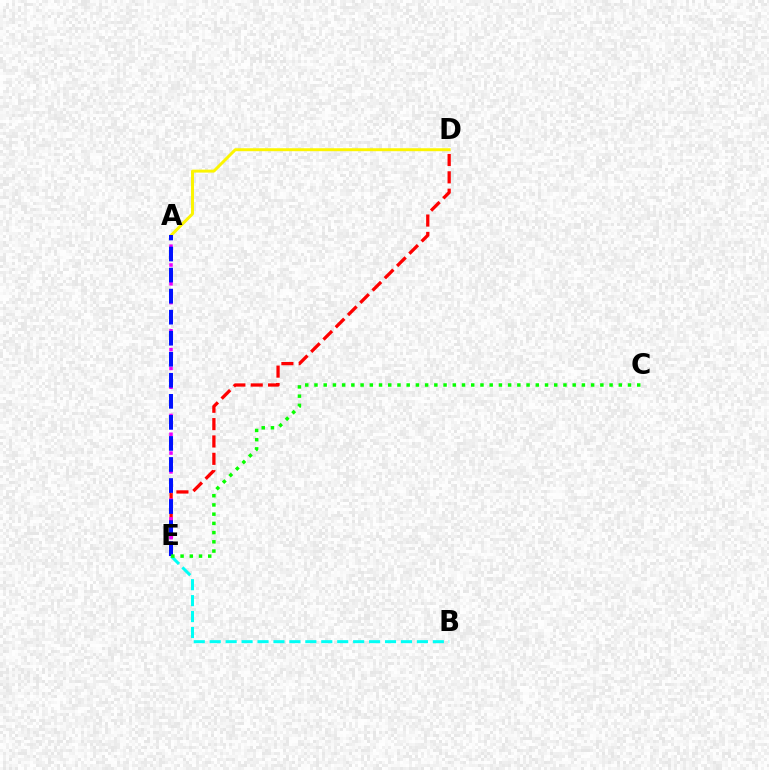{('D', 'E'): [{'color': '#ff0000', 'line_style': 'dashed', 'thickness': 2.36}], ('B', 'E'): [{'color': '#00fff6', 'line_style': 'dashed', 'thickness': 2.17}], ('A', 'D'): [{'color': '#fcf500', 'line_style': 'solid', 'thickness': 2.13}], ('A', 'E'): [{'color': '#ee00ff', 'line_style': 'dotted', 'thickness': 2.55}, {'color': '#0010ff', 'line_style': 'dashed', 'thickness': 2.86}], ('C', 'E'): [{'color': '#08ff00', 'line_style': 'dotted', 'thickness': 2.51}]}